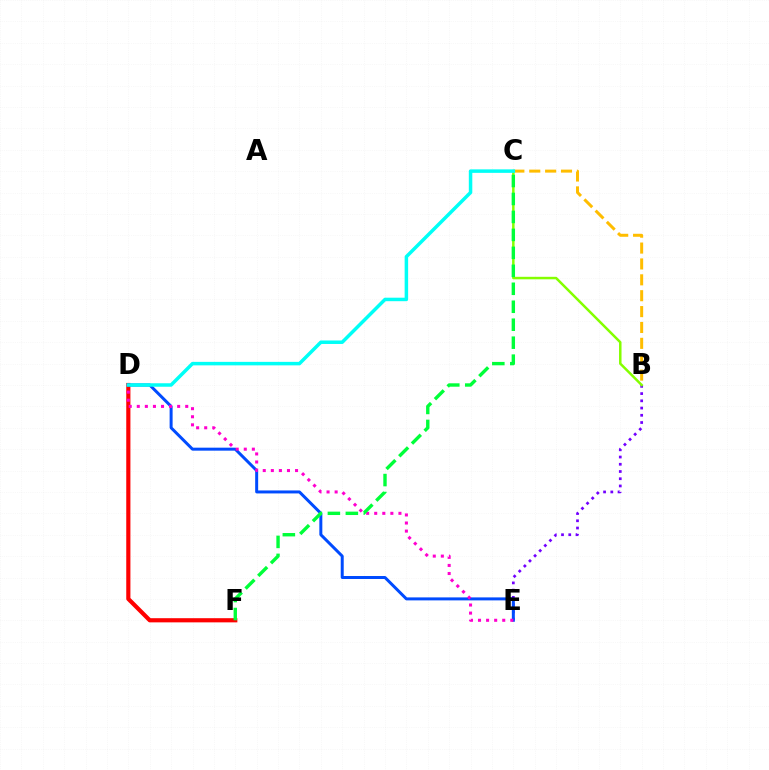{('B', 'E'): [{'color': '#7200ff', 'line_style': 'dotted', 'thickness': 1.96}], ('B', 'C'): [{'color': '#ffbd00', 'line_style': 'dashed', 'thickness': 2.16}, {'color': '#84ff00', 'line_style': 'solid', 'thickness': 1.79}], ('D', 'F'): [{'color': '#ff0000', 'line_style': 'solid', 'thickness': 3.0}], ('D', 'E'): [{'color': '#004bff', 'line_style': 'solid', 'thickness': 2.15}, {'color': '#ff00cf', 'line_style': 'dotted', 'thickness': 2.19}], ('C', 'F'): [{'color': '#00ff39', 'line_style': 'dashed', 'thickness': 2.44}], ('C', 'D'): [{'color': '#00fff6', 'line_style': 'solid', 'thickness': 2.51}]}